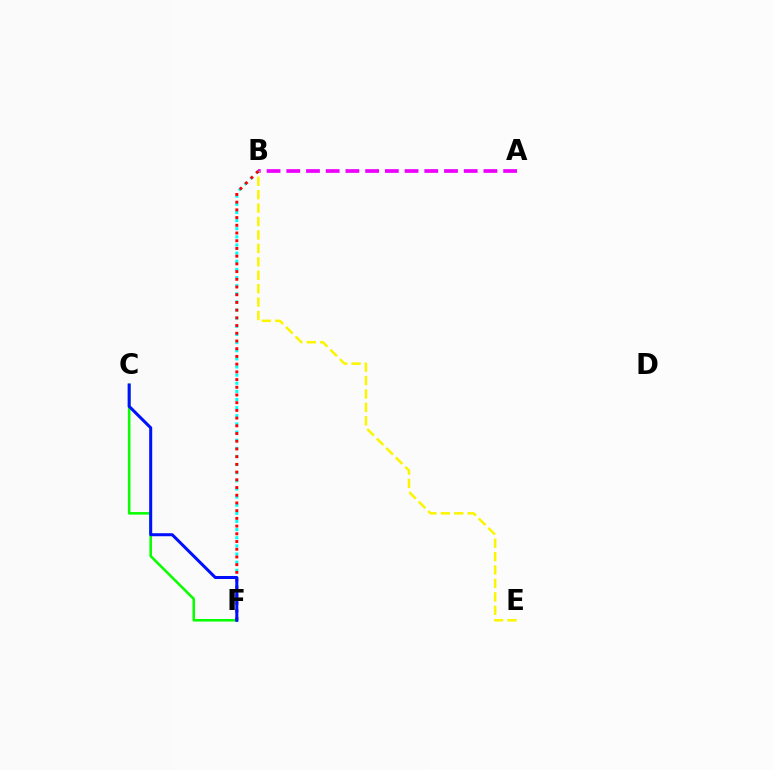{('A', 'B'): [{'color': '#ee00ff', 'line_style': 'dashed', 'thickness': 2.68}], ('B', 'E'): [{'color': '#fcf500', 'line_style': 'dashed', 'thickness': 1.82}], ('C', 'F'): [{'color': '#08ff00', 'line_style': 'solid', 'thickness': 1.84}, {'color': '#0010ff', 'line_style': 'solid', 'thickness': 2.18}], ('B', 'F'): [{'color': '#00fff6', 'line_style': 'dotted', 'thickness': 2.21}, {'color': '#ff0000', 'line_style': 'dotted', 'thickness': 2.1}]}